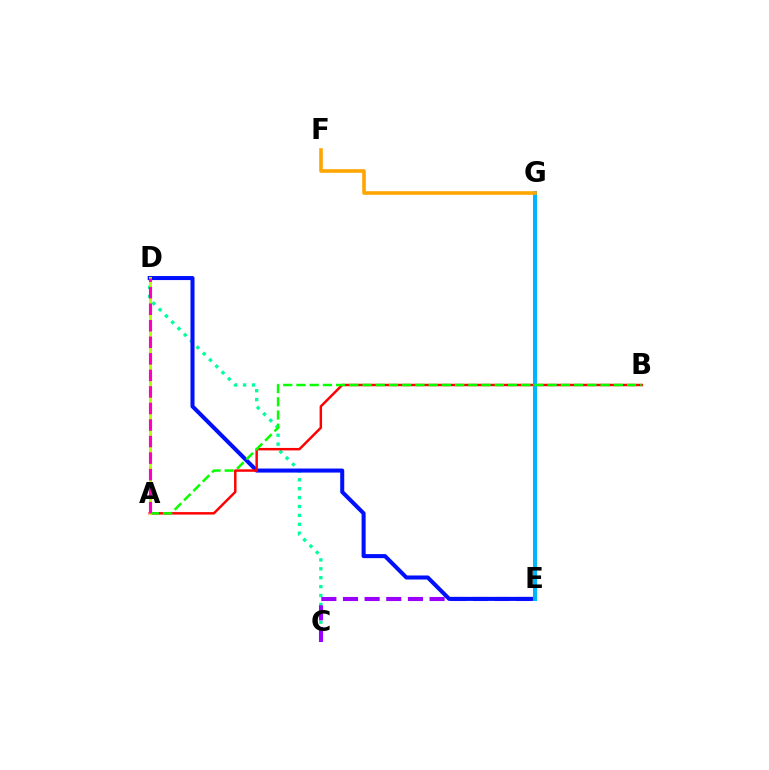{('C', 'D'): [{'color': '#00ff9d', 'line_style': 'dotted', 'thickness': 2.42}], ('C', 'E'): [{'color': '#9b00ff', 'line_style': 'dashed', 'thickness': 2.94}], ('D', 'E'): [{'color': '#0010ff', 'line_style': 'solid', 'thickness': 2.91}], ('A', 'B'): [{'color': '#ff0000', 'line_style': 'solid', 'thickness': 1.77}, {'color': '#08ff00', 'line_style': 'dashed', 'thickness': 1.8}], ('E', 'G'): [{'color': '#00b5ff', 'line_style': 'solid', 'thickness': 2.92}], ('A', 'D'): [{'color': '#b3ff00', 'line_style': 'solid', 'thickness': 2.13}, {'color': '#ff00bd', 'line_style': 'dashed', 'thickness': 2.25}], ('F', 'G'): [{'color': '#ffa500', 'line_style': 'solid', 'thickness': 2.59}]}